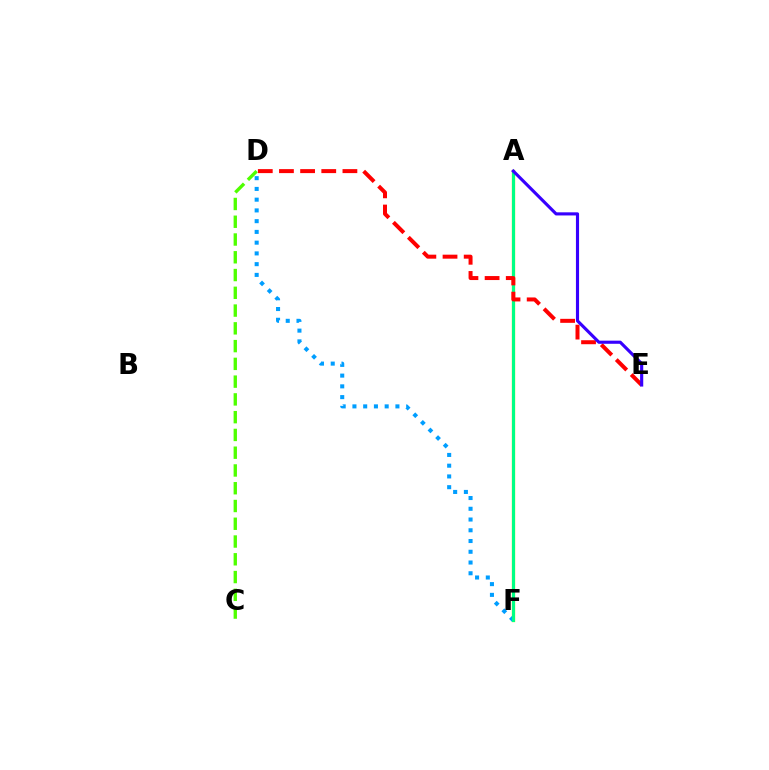{('A', 'F'): [{'color': '#ffd500', 'line_style': 'solid', 'thickness': 2.37}, {'color': '#ff00ed', 'line_style': 'dashed', 'thickness': 2.17}, {'color': '#00ff86', 'line_style': 'solid', 'thickness': 2.22}], ('D', 'F'): [{'color': '#009eff', 'line_style': 'dotted', 'thickness': 2.92}], ('C', 'D'): [{'color': '#4fff00', 'line_style': 'dashed', 'thickness': 2.41}], ('D', 'E'): [{'color': '#ff0000', 'line_style': 'dashed', 'thickness': 2.87}], ('A', 'E'): [{'color': '#3700ff', 'line_style': 'solid', 'thickness': 2.25}]}